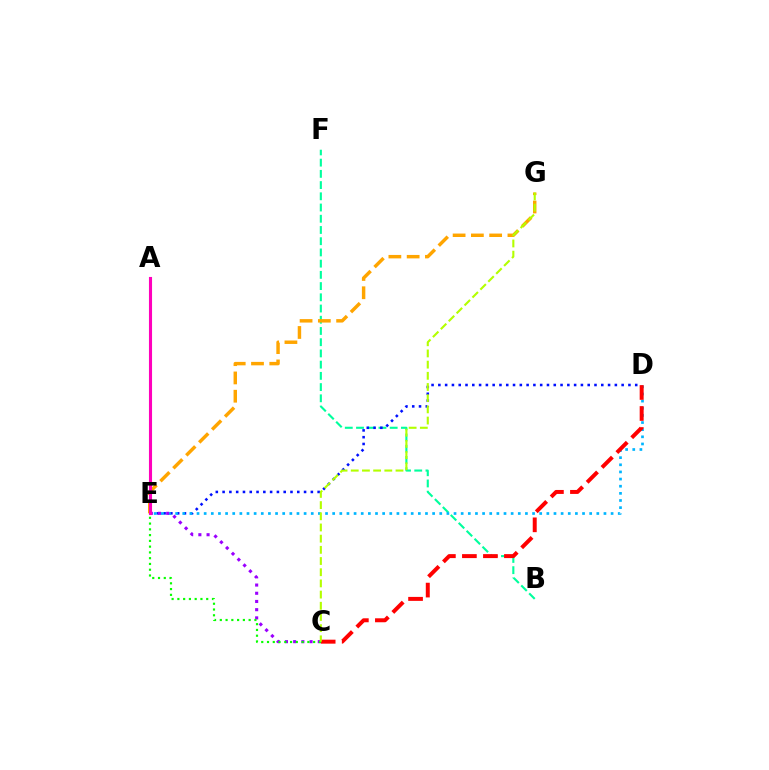{('B', 'F'): [{'color': '#00ff9d', 'line_style': 'dashed', 'thickness': 1.52}], ('D', 'E'): [{'color': '#0010ff', 'line_style': 'dotted', 'thickness': 1.84}, {'color': '#00b5ff', 'line_style': 'dotted', 'thickness': 1.94}], ('C', 'D'): [{'color': '#ff0000', 'line_style': 'dashed', 'thickness': 2.86}], ('E', 'G'): [{'color': '#ffa500', 'line_style': 'dashed', 'thickness': 2.48}], ('C', 'E'): [{'color': '#9b00ff', 'line_style': 'dotted', 'thickness': 2.23}, {'color': '#08ff00', 'line_style': 'dotted', 'thickness': 1.57}], ('A', 'E'): [{'color': '#ff00bd', 'line_style': 'solid', 'thickness': 2.23}], ('C', 'G'): [{'color': '#b3ff00', 'line_style': 'dashed', 'thickness': 1.52}]}